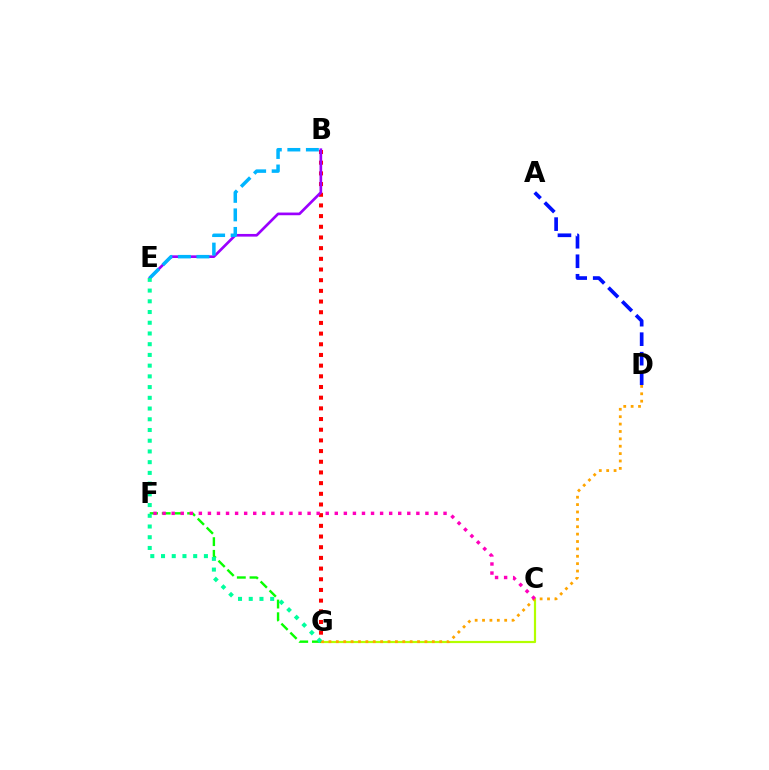{('C', 'G'): [{'color': '#b3ff00', 'line_style': 'solid', 'thickness': 1.58}], ('F', 'G'): [{'color': '#08ff00', 'line_style': 'dashed', 'thickness': 1.72}], ('B', 'G'): [{'color': '#ff0000', 'line_style': 'dotted', 'thickness': 2.9}], ('A', 'D'): [{'color': '#0010ff', 'line_style': 'dashed', 'thickness': 2.65}], ('D', 'G'): [{'color': '#ffa500', 'line_style': 'dotted', 'thickness': 2.01}], ('C', 'F'): [{'color': '#ff00bd', 'line_style': 'dotted', 'thickness': 2.46}], ('B', 'E'): [{'color': '#9b00ff', 'line_style': 'solid', 'thickness': 1.92}, {'color': '#00b5ff', 'line_style': 'dashed', 'thickness': 2.52}], ('E', 'G'): [{'color': '#00ff9d', 'line_style': 'dotted', 'thickness': 2.91}]}